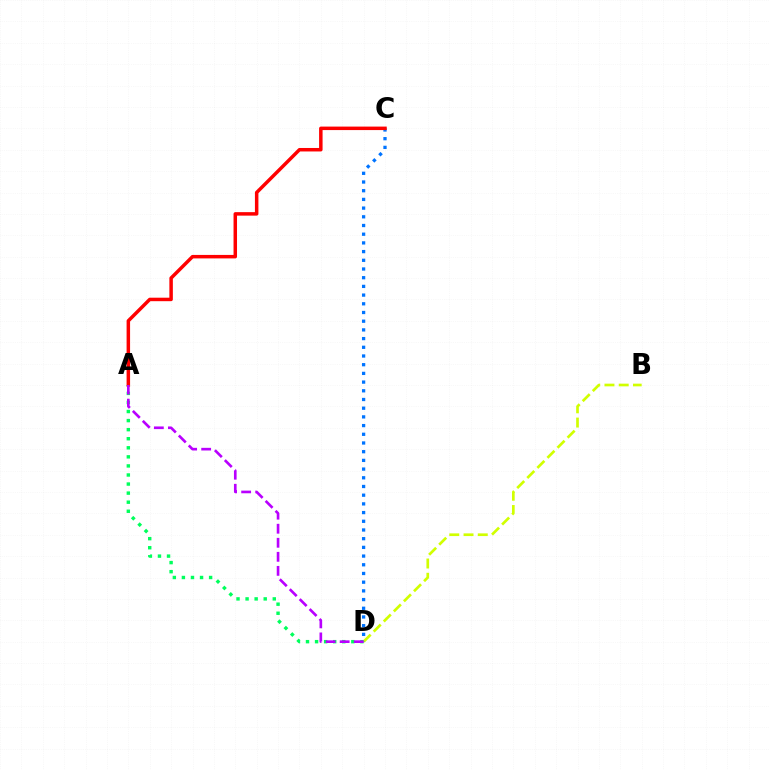{('B', 'D'): [{'color': '#d1ff00', 'line_style': 'dashed', 'thickness': 1.94}], ('A', 'D'): [{'color': '#00ff5c', 'line_style': 'dotted', 'thickness': 2.46}, {'color': '#b900ff', 'line_style': 'dashed', 'thickness': 1.91}], ('C', 'D'): [{'color': '#0074ff', 'line_style': 'dotted', 'thickness': 2.36}], ('A', 'C'): [{'color': '#ff0000', 'line_style': 'solid', 'thickness': 2.51}]}